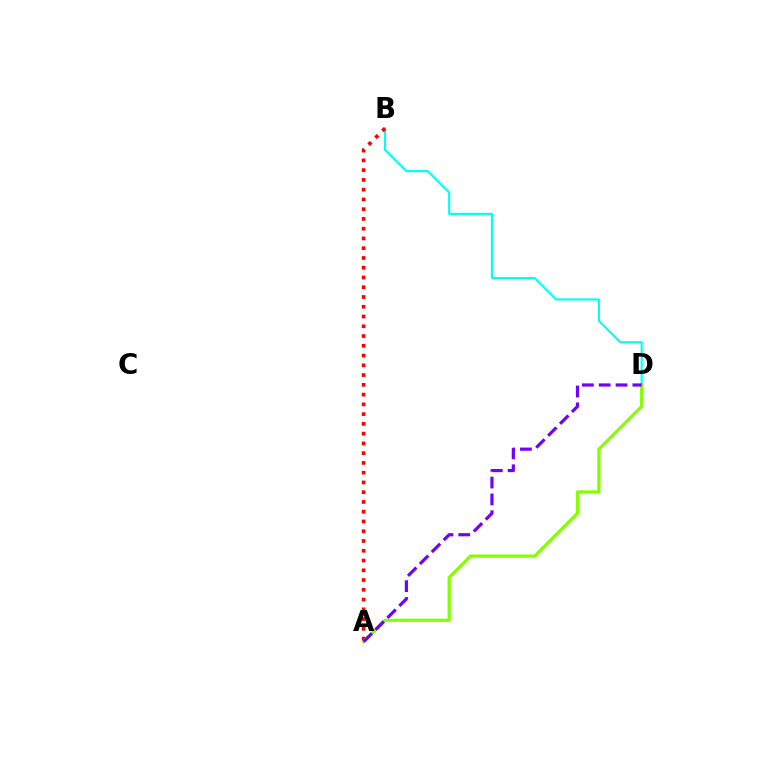{('B', 'D'): [{'color': '#00fff6', 'line_style': 'solid', 'thickness': 1.53}], ('A', 'B'): [{'color': '#ff0000', 'line_style': 'dotted', 'thickness': 2.65}], ('A', 'D'): [{'color': '#84ff00', 'line_style': 'solid', 'thickness': 2.33}, {'color': '#7200ff', 'line_style': 'dashed', 'thickness': 2.29}]}